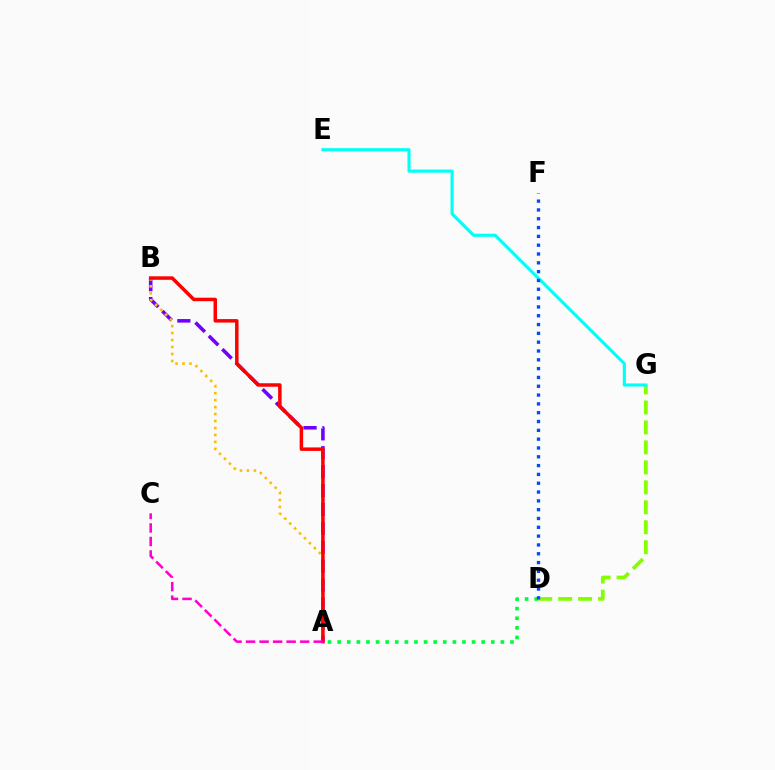{('D', 'G'): [{'color': '#84ff00', 'line_style': 'dashed', 'thickness': 2.71}], ('A', 'D'): [{'color': '#00ff39', 'line_style': 'dotted', 'thickness': 2.61}], ('A', 'B'): [{'color': '#7200ff', 'line_style': 'dashed', 'thickness': 2.57}, {'color': '#ffbd00', 'line_style': 'dotted', 'thickness': 1.89}, {'color': '#ff0000', 'line_style': 'solid', 'thickness': 2.51}], ('E', 'G'): [{'color': '#00fff6', 'line_style': 'solid', 'thickness': 2.24}], ('A', 'C'): [{'color': '#ff00cf', 'line_style': 'dashed', 'thickness': 1.84}], ('D', 'F'): [{'color': '#004bff', 'line_style': 'dotted', 'thickness': 2.4}]}